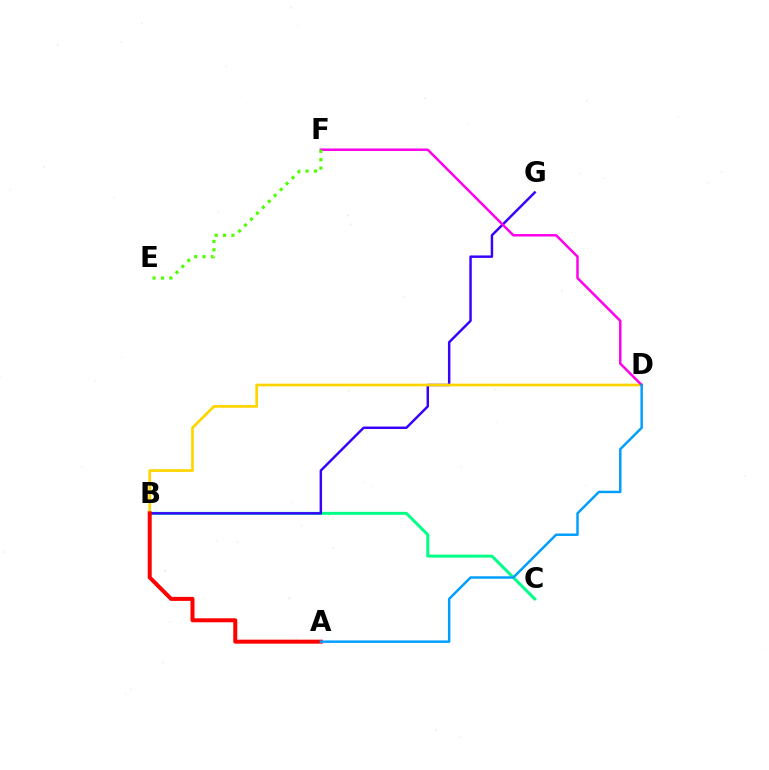{('B', 'C'): [{'color': '#00ff86', 'line_style': 'solid', 'thickness': 2.15}], ('B', 'G'): [{'color': '#3700ff', 'line_style': 'solid', 'thickness': 1.77}], ('B', 'D'): [{'color': '#ffd500', 'line_style': 'solid', 'thickness': 1.95}], ('D', 'F'): [{'color': '#ff00ed', 'line_style': 'solid', 'thickness': 1.79}], ('A', 'B'): [{'color': '#ff0000', 'line_style': 'solid', 'thickness': 2.88}], ('E', 'F'): [{'color': '#4fff00', 'line_style': 'dotted', 'thickness': 2.28}], ('A', 'D'): [{'color': '#009eff', 'line_style': 'solid', 'thickness': 1.77}]}